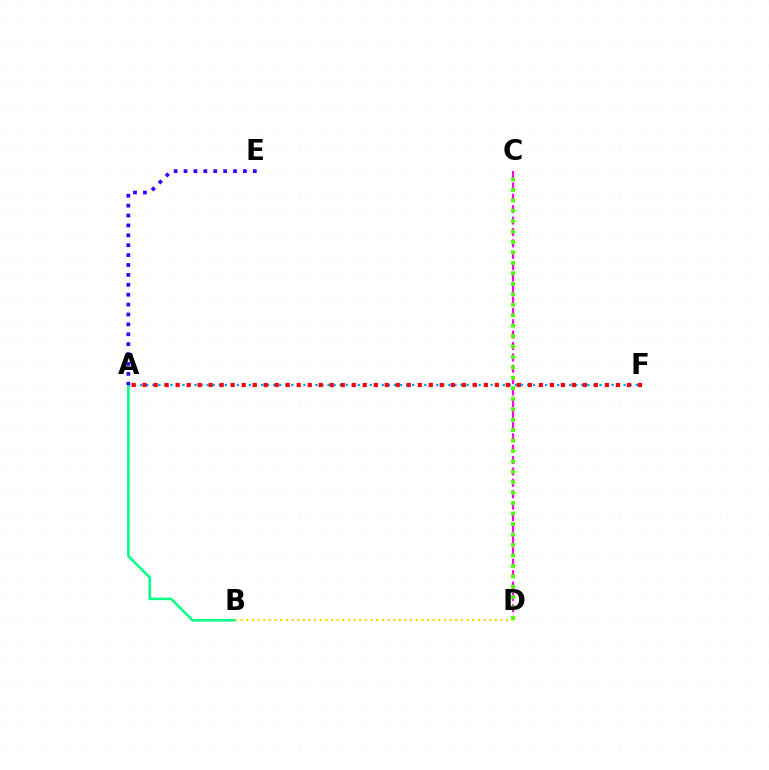{('A', 'B'): [{'color': '#00ff86', 'line_style': 'solid', 'thickness': 1.82}], ('A', 'F'): [{'color': '#009eff', 'line_style': 'dotted', 'thickness': 1.64}, {'color': '#ff0000', 'line_style': 'dotted', 'thickness': 2.99}], ('B', 'D'): [{'color': '#ffd500', 'line_style': 'dotted', 'thickness': 1.53}], ('C', 'D'): [{'color': '#ff00ed', 'line_style': 'dashed', 'thickness': 1.55}, {'color': '#4fff00', 'line_style': 'dotted', 'thickness': 2.84}], ('A', 'E'): [{'color': '#3700ff', 'line_style': 'dotted', 'thickness': 2.69}]}